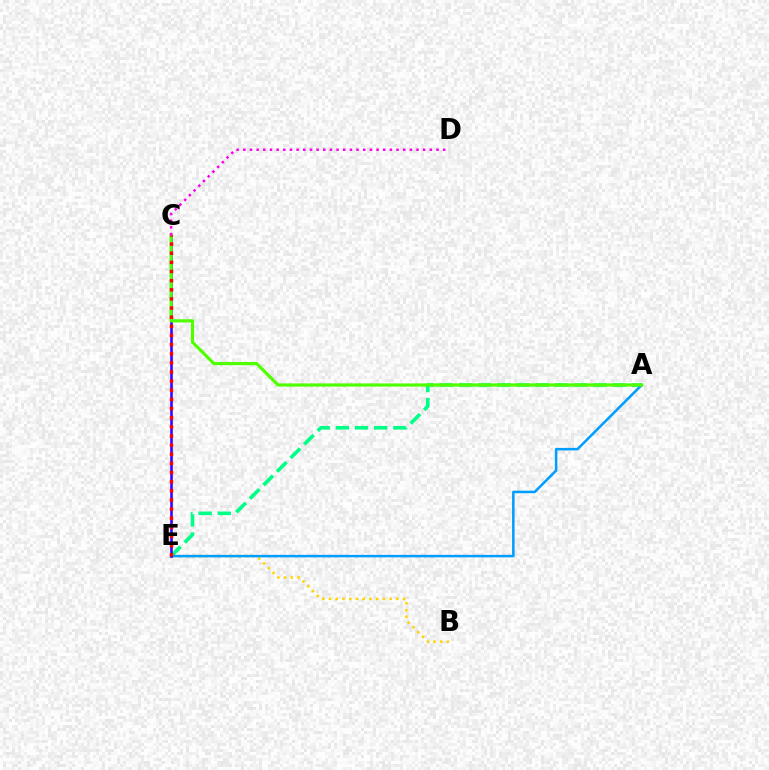{('B', 'E'): [{'color': '#ffd500', 'line_style': 'dotted', 'thickness': 1.83}], ('A', 'E'): [{'color': '#00ff86', 'line_style': 'dashed', 'thickness': 2.61}, {'color': '#009eff', 'line_style': 'solid', 'thickness': 1.82}], ('C', 'E'): [{'color': '#3700ff', 'line_style': 'solid', 'thickness': 1.86}, {'color': '#ff0000', 'line_style': 'dotted', 'thickness': 2.48}], ('A', 'C'): [{'color': '#4fff00', 'line_style': 'solid', 'thickness': 2.29}], ('C', 'D'): [{'color': '#ff00ed', 'line_style': 'dotted', 'thickness': 1.81}]}